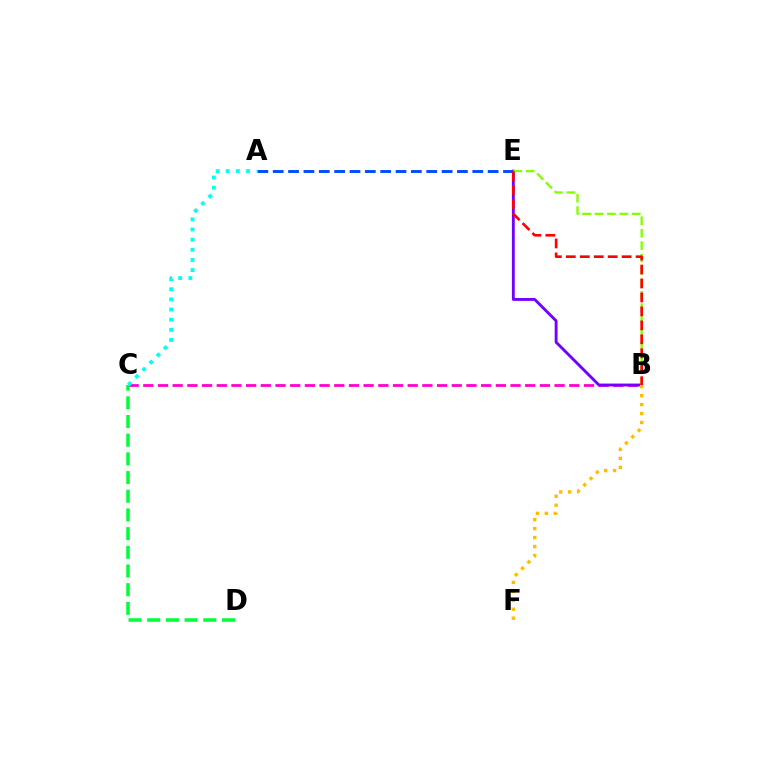{('B', 'C'): [{'color': '#ff00cf', 'line_style': 'dashed', 'thickness': 2.0}], ('A', 'E'): [{'color': '#004bff', 'line_style': 'dashed', 'thickness': 2.09}], ('C', 'D'): [{'color': '#00ff39', 'line_style': 'dashed', 'thickness': 2.54}], ('B', 'E'): [{'color': '#7200ff', 'line_style': 'solid', 'thickness': 2.05}, {'color': '#84ff00', 'line_style': 'dashed', 'thickness': 1.68}, {'color': '#ff0000', 'line_style': 'dashed', 'thickness': 1.9}], ('B', 'F'): [{'color': '#ffbd00', 'line_style': 'dotted', 'thickness': 2.43}], ('A', 'C'): [{'color': '#00fff6', 'line_style': 'dotted', 'thickness': 2.76}]}